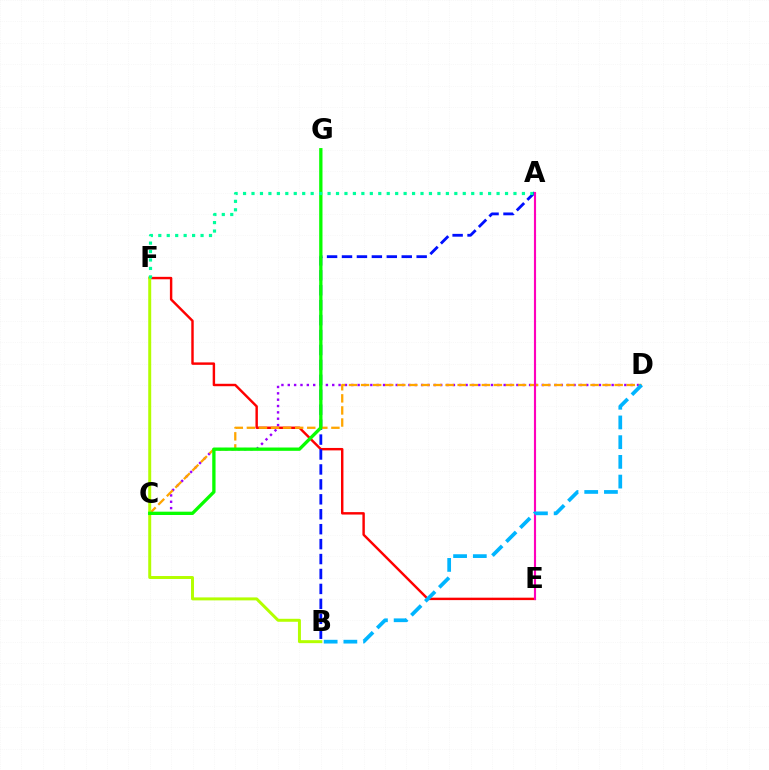{('C', 'D'): [{'color': '#9b00ff', 'line_style': 'dotted', 'thickness': 1.73}, {'color': '#ffa500', 'line_style': 'dashed', 'thickness': 1.64}], ('E', 'F'): [{'color': '#ff0000', 'line_style': 'solid', 'thickness': 1.75}], ('A', 'B'): [{'color': '#0010ff', 'line_style': 'dashed', 'thickness': 2.03}], ('A', 'E'): [{'color': '#ff00bd', 'line_style': 'solid', 'thickness': 1.54}], ('B', 'D'): [{'color': '#00b5ff', 'line_style': 'dashed', 'thickness': 2.68}], ('B', 'F'): [{'color': '#b3ff00', 'line_style': 'solid', 'thickness': 2.14}], ('C', 'G'): [{'color': '#08ff00', 'line_style': 'solid', 'thickness': 2.38}], ('A', 'F'): [{'color': '#00ff9d', 'line_style': 'dotted', 'thickness': 2.3}]}